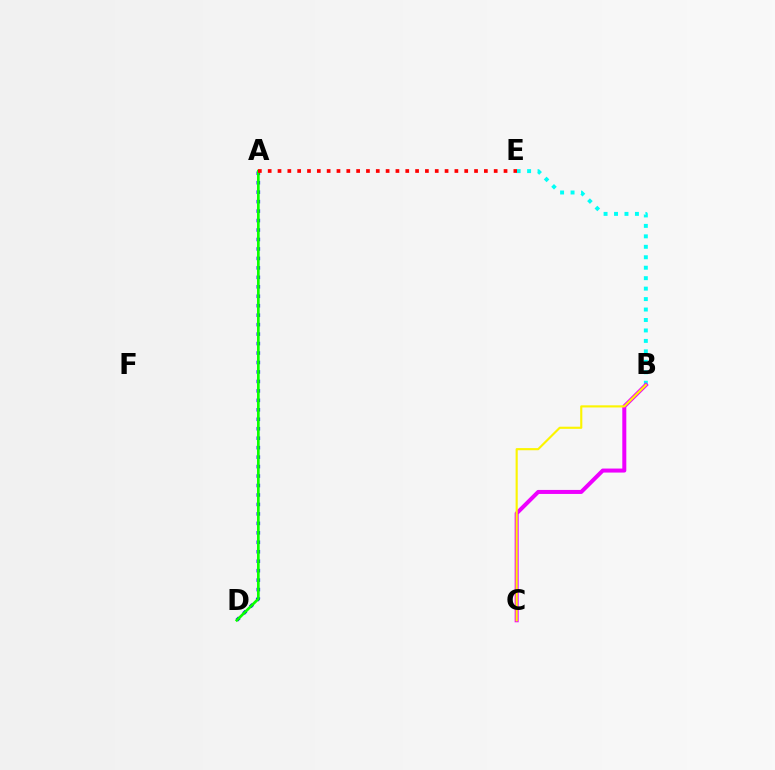{('A', 'D'): [{'color': '#0010ff', 'line_style': 'dotted', 'thickness': 2.57}, {'color': '#08ff00', 'line_style': 'solid', 'thickness': 1.94}], ('B', 'E'): [{'color': '#00fff6', 'line_style': 'dotted', 'thickness': 2.84}], ('B', 'C'): [{'color': '#ee00ff', 'line_style': 'solid', 'thickness': 2.89}, {'color': '#fcf500', 'line_style': 'solid', 'thickness': 1.54}], ('A', 'E'): [{'color': '#ff0000', 'line_style': 'dotted', 'thickness': 2.67}]}